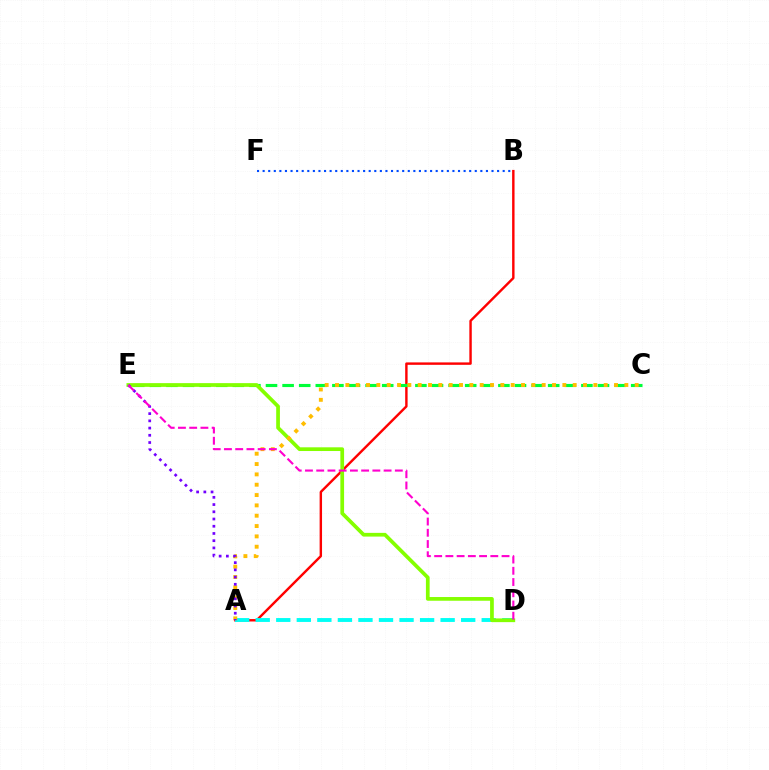{('A', 'B'): [{'color': '#ff0000', 'line_style': 'solid', 'thickness': 1.74}], ('A', 'D'): [{'color': '#00fff6', 'line_style': 'dashed', 'thickness': 2.79}], ('C', 'E'): [{'color': '#00ff39', 'line_style': 'dashed', 'thickness': 2.26}], ('D', 'E'): [{'color': '#84ff00', 'line_style': 'solid', 'thickness': 2.68}, {'color': '#ff00cf', 'line_style': 'dashed', 'thickness': 1.53}], ('A', 'C'): [{'color': '#ffbd00', 'line_style': 'dotted', 'thickness': 2.81}], ('B', 'F'): [{'color': '#004bff', 'line_style': 'dotted', 'thickness': 1.52}], ('A', 'E'): [{'color': '#7200ff', 'line_style': 'dotted', 'thickness': 1.96}]}